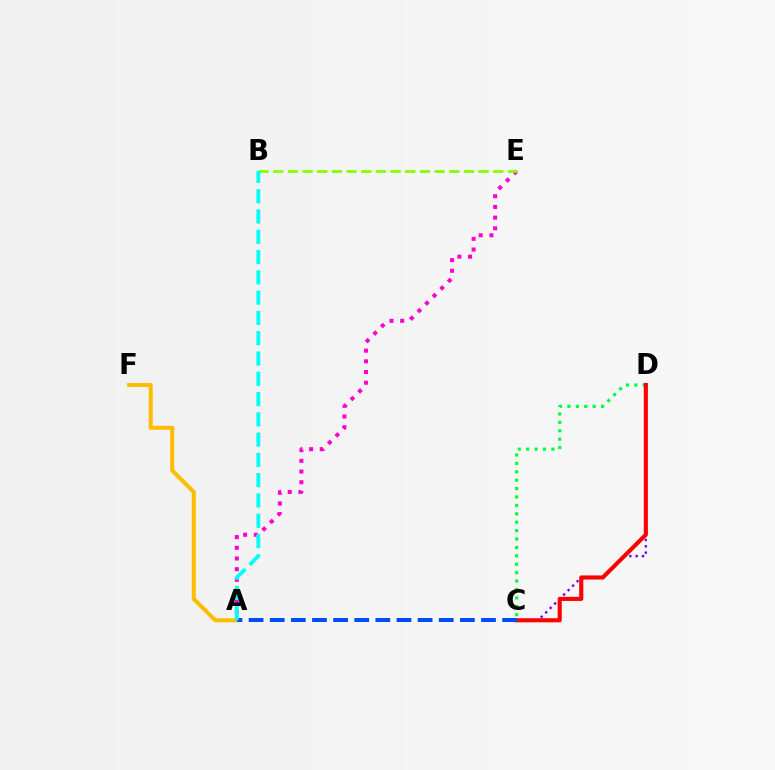{('A', 'E'): [{'color': '#ff00cf', 'line_style': 'dotted', 'thickness': 2.9}], ('B', 'E'): [{'color': '#84ff00', 'line_style': 'dashed', 'thickness': 1.99}], ('A', 'F'): [{'color': '#ffbd00', 'line_style': 'solid', 'thickness': 2.9}], ('C', 'D'): [{'color': '#7200ff', 'line_style': 'dotted', 'thickness': 1.72}, {'color': '#00ff39', 'line_style': 'dotted', 'thickness': 2.28}, {'color': '#ff0000', 'line_style': 'solid', 'thickness': 2.96}], ('A', 'C'): [{'color': '#004bff', 'line_style': 'dashed', 'thickness': 2.87}], ('A', 'B'): [{'color': '#00fff6', 'line_style': 'dashed', 'thickness': 2.76}]}